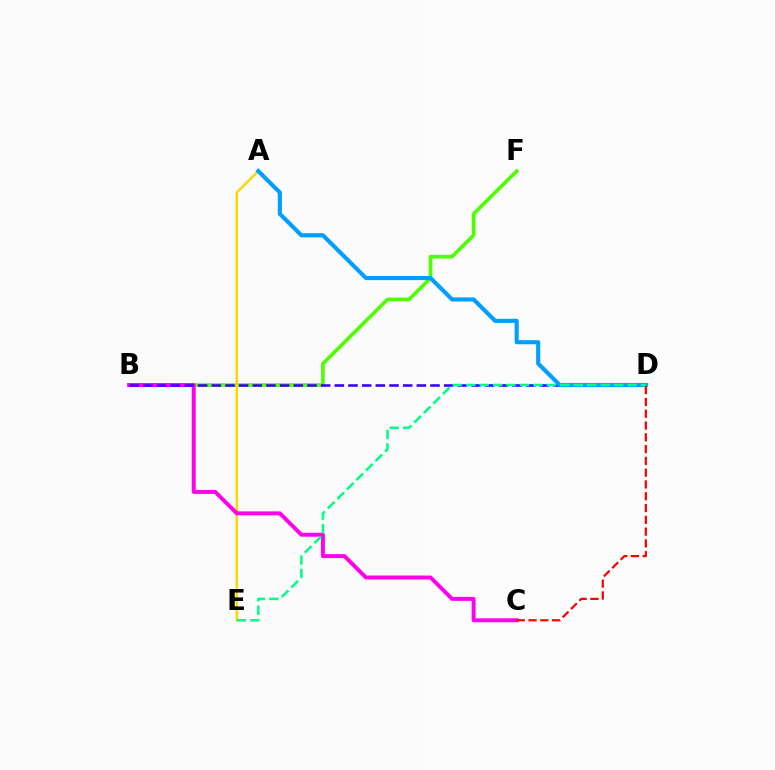{('B', 'F'): [{'color': '#4fff00', 'line_style': 'solid', 'thickness': 2.65}], ('A', 'E'): [{'color': '#ffd500', 'line_style': 'solid', 'thickness': 1.74}], ('B', 'C'): [{'color': '#ff00ed', 'line_style': 'solid', 'thickness': 2.84}], ('B', 'D'): [{'color': '#3700ff', 'line_style': 'dashed', 'thickness': 1.86}], ('A', 'D'): [{'color': '#009eff', 'line_style': 'solid', 'thickness': 2.96}], ('D', 'E'): [{'color': '#00ff86', 'line_style': 'dashed', 'thickness': 1.83}], ('C', 'D'): [{'color': '#ff0000', 'line_style': 'dashed', 'thickness': 1.6}]}